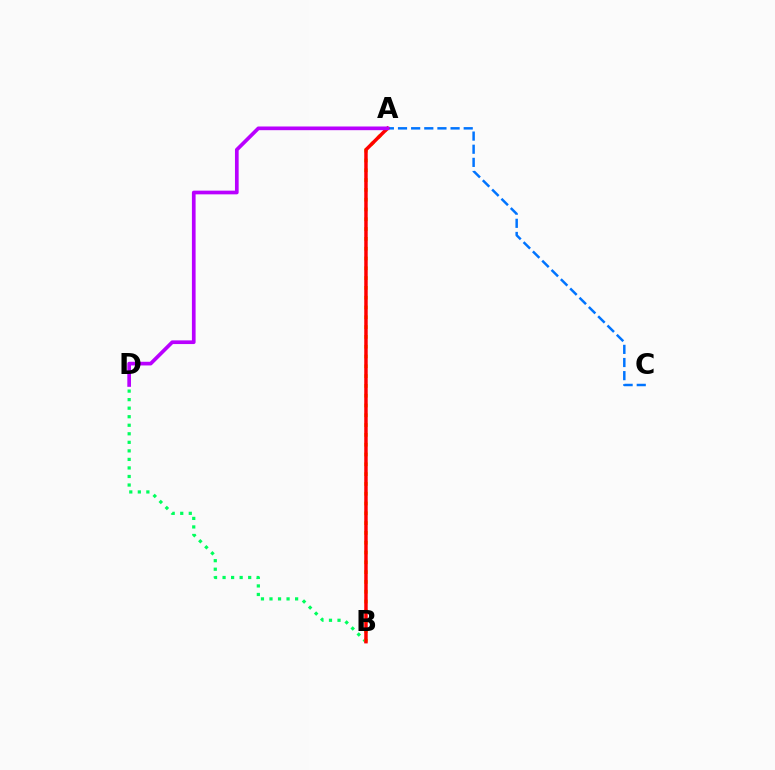{('B', 'D'): [{'color': '#00ff5c', 'line_style': 'dotted', 'thickness': 2.32}], ('A', 'C'): [{'color': '#0074ff', 'line_style': 'dashed', 'thickness': 1.79}], ('A', 'B'): [{'color': '#d1ff00', 'line_style': 'dotted', 'thickness': 2.66}, {'color': '#ff0000', 'line_style': 'solid', 'thickness': 2.5}], ('A', 'D'): [{'color': '#b900ff', 'line_style': 'solid', 'thickness': 2.65}]}